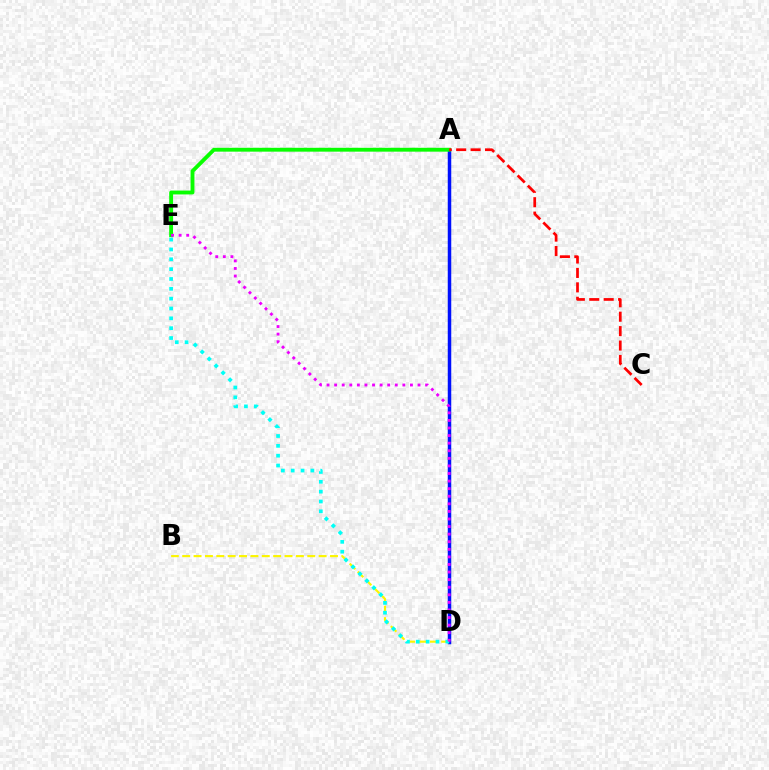{('A', 'D'): [{'color': '#0010ff', 'line_style': 'solid', 'thickness': 2.52}], ('B', 'D'): [{'color': '#fcf500', 'line_style': 'dashed', 'thickness': 1.54}], ('A', 'E'): [{'color': '#08ff00', 'line_style': 'solid', 'thickness': 2.78}], ('D', 'E'): [{'color': '#00fff6', 'line_style': 'dotted', 'thickness': 2.67}, {'color': '#ee00ff', 'line_style': 'dotted', 'thickness': 2.06}], ('A', 'C'): [{'color': '#ff0000', 'line_style': 'dashed', 'thickness': 1.96}]}